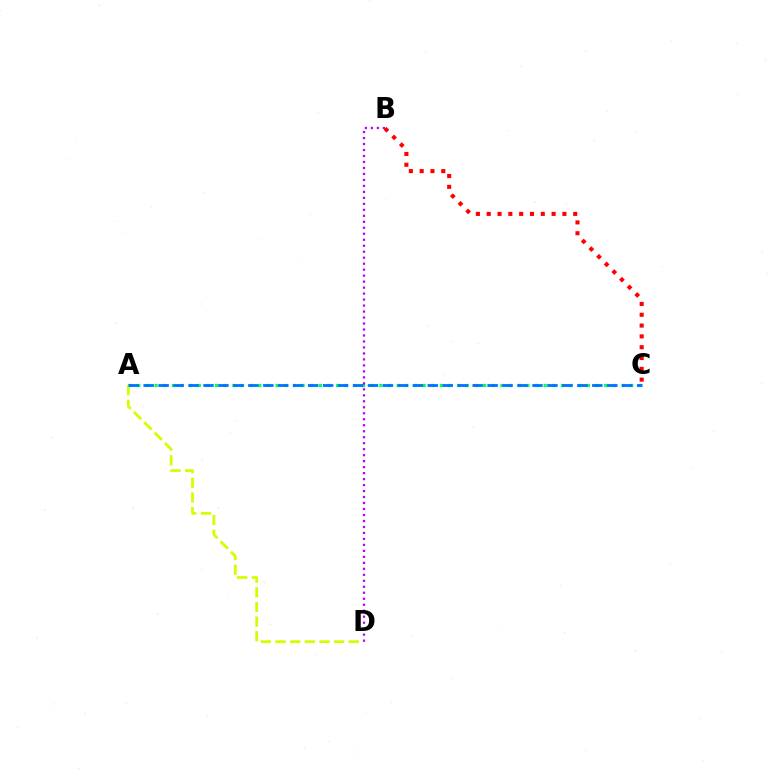{('B', 'C'): [{'color': '#ff0000', 'line_style': 'dotted', 'thickness': 2.94}], ('A', 'C'): [{'color': '#00ff5c', 'line_style': 'dotted', 'thickness': 2.35}, {'color': '#0074ff', 'line_style': 'dashed', 'thickness': 2.03}], ('A', 'D'): [{'color': '#d1ff00', 'line_style': 'dashed', 'thickness': 1.99}], ('B', 'D'): [{'color': '#b900ff', 'line_style': 'dotted', 'thickness': 1.63}]}